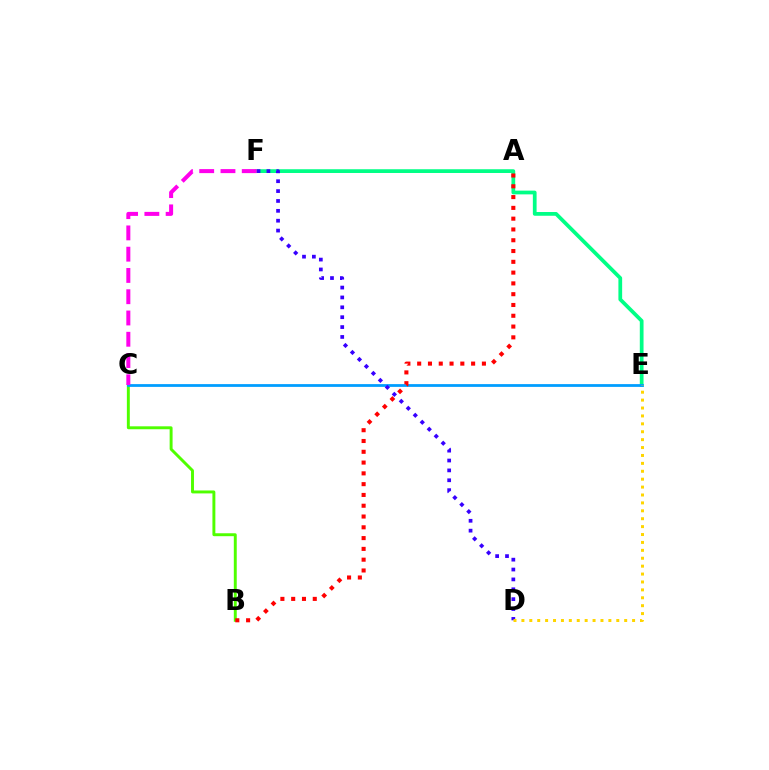{('B', 'C'): [{'color': '#4fff00', 'line_style': 'solid', 'thickness': 2.11}], ('E', 'F'): [{'color': '#00ff86', 'line_style': 'solid', 'thickness': 2.7}], ('C', 'E'): [{'color': '#009eff', 'line_style': 'solid', 'thickness': 2.0}], ('D', 'F'): [{'color': '#3700ff', 'line_style': 'dotted', 'thickness': 2.68}], ('A', 'B'): [{'color': '#ff0000', 'line_style': 'dotted', 'thickness': 2.93}], ('D', 'E'): [{'color': '#ffd500', 'line_style': 'dotted', 'thickness': 2.15}], ('C', 'F'): [{'color': '#ff00ed', 'line_style': 'dashed', 'thickness': 2.89}]}